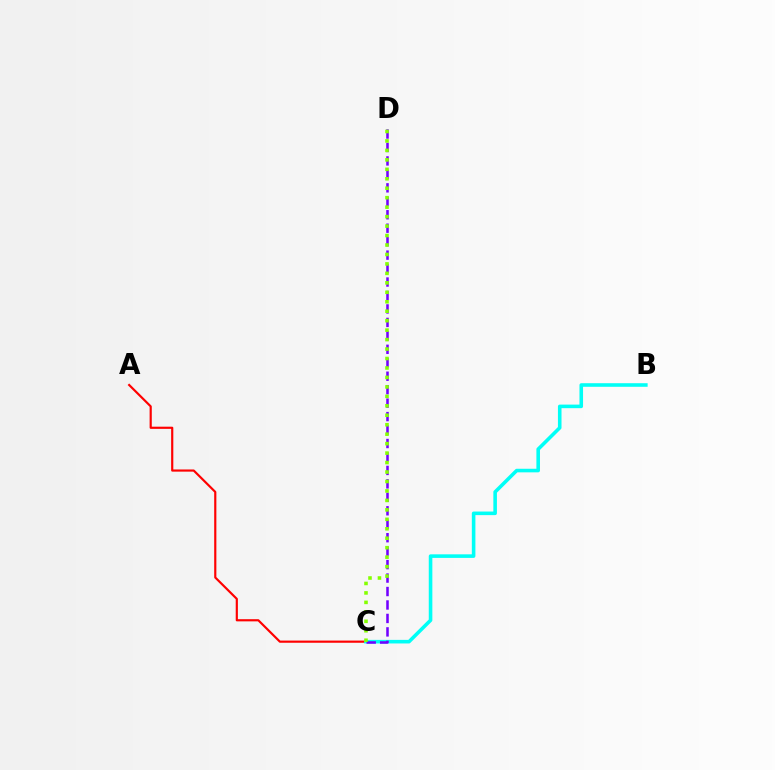{('A', 'C'): [{'color': '#ff0000', 'line_style': 'solid', 'thickness': 1.57}], ('B', 'C'): [{'color': '#00fff6', 'line_style': 'solid', 'thickness': 2.58}], ('C', 'D'): [{'color': '#7200ff', 'line_style': 'dashed', 'thickness': 1.83}, {'color': '#84ff00', 'line_style': 'dotted', 'thickness': 2.57}]}